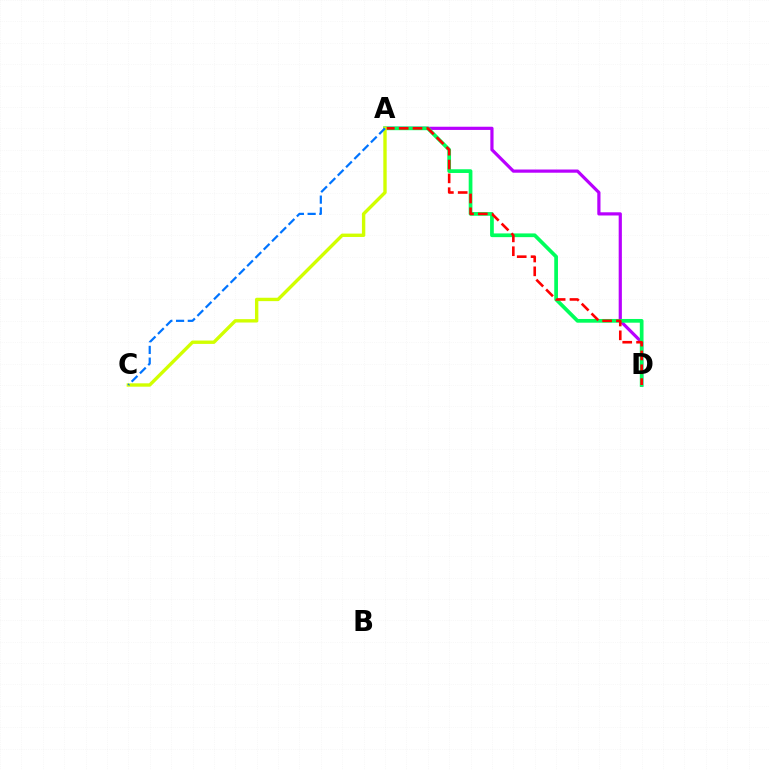{('A', 'D'): [{'color': '#b900ff', 'line_style': 'solid', 'thickness': 2.3}, {'color': '#00ff5c', 'line_style': 'solid', 'thickness': 2.68}, {'color': '#ff0000', 'line_style': 'dashed', 'thickness': 1.88}], ('A', 'C'): [{'color': '#d1ff00', 'line_style': 'solid', 'thickness': 2.43}, {'color': '#0074ff', 'line_style': 'dashed', 'thickness': 1.59}]}